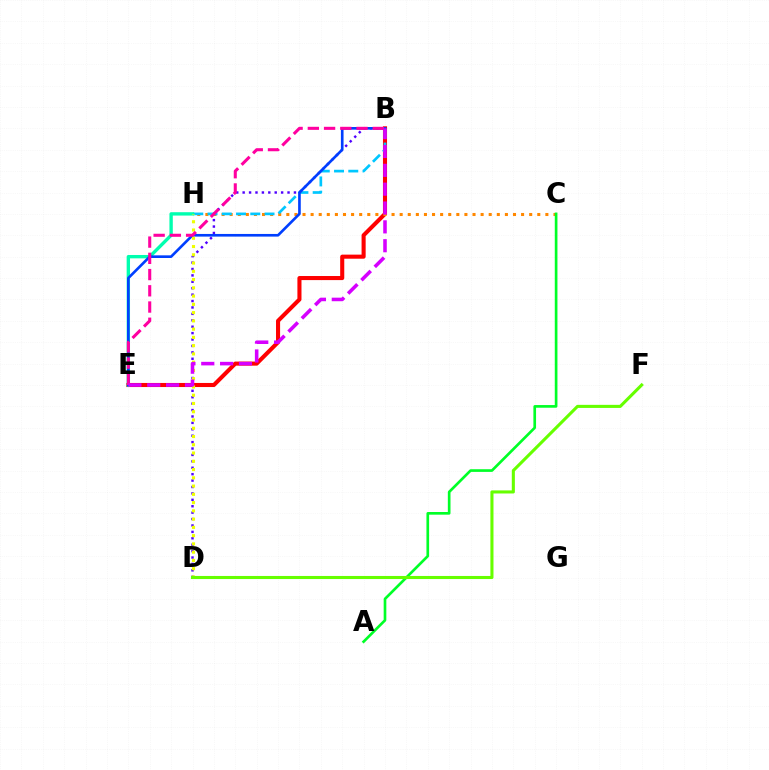{('B', 'E'): [{'color': '#ff0000', 'line_style': 'solid', 'thickness': 2.94}, {'color': '#003fff', 'line_style': 'solid', 'thickness': 1.91}, {'color': '#ff00a0', 'line_style': 'dashed', 'thickness': 2.21}, {'color': '#d600ff', 'line_style': 'dashed', 'thickness': 2.56}], ('C', 'H'): [{'color': '#ff8800', 'line_style': 'dotted', 'thickness': 2.2}], ('B', 'H'): [{'color': '#00c7ff', 'line_style': 'dashed', 'thickness': 1.94}], ('B', 'D'): [{'color': '#4f00ff', 'line_style': 'dotted', 'thickness': 1.74}], ('E', 'H'): [{'color': '#00ffaf', 'line_style': 'solid', 'thickness': 2.42}], ('A', 'C'): [{'color': '#00ff27', 'line_style': 'solid', 'thickness': 1.92}], ('D', 'H'): [{'color': '#eeff00', 'line_style': 'dotted', 'thickness': 2.24}], ('D', 'F'): [{'color': '#66ff00', 'line_style': 'solid', 'thickness': 2.22}]}